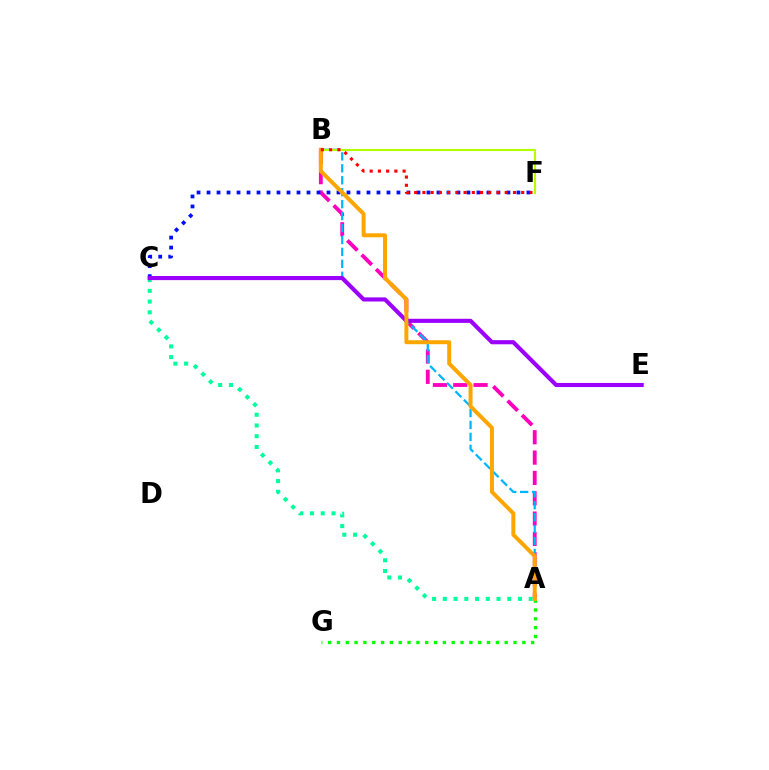{('A', 'G'): [{'color': '#08ff00', 'line_style': 'dotted', 'thickness': 2.4}], ('A', 'B'): [{'color': '#ff00bd', 'line_style': 'dashed', 'thickness': 2.76}, {'color': '#00b5ff', 'line_style': 'dashed', 'thickness': 1.62}, {'color': '#ffa500', 'line_style': 'solid', 'thickness': 2.85}], ('C', 'F'): [{'color': '#0010ff', 'line_style': 'dotted', 'thickness': 2.72}], ('B', 'F'): [{'color': '#b3ff00', 'line_style': 'solid', 'thickness': 1.56}, {'color': '#ff0000', 'line_style': 'dotted', 'thickness': 2.24}], ('A', 'C'): [{'color': '#00ff9d', 'line_style': 'dotted', 'thickness': 2.92}], ('C', 'E'): [{'color': '#9b00ff', 'line_style': 'solid', 'thickness': 2.97}]}